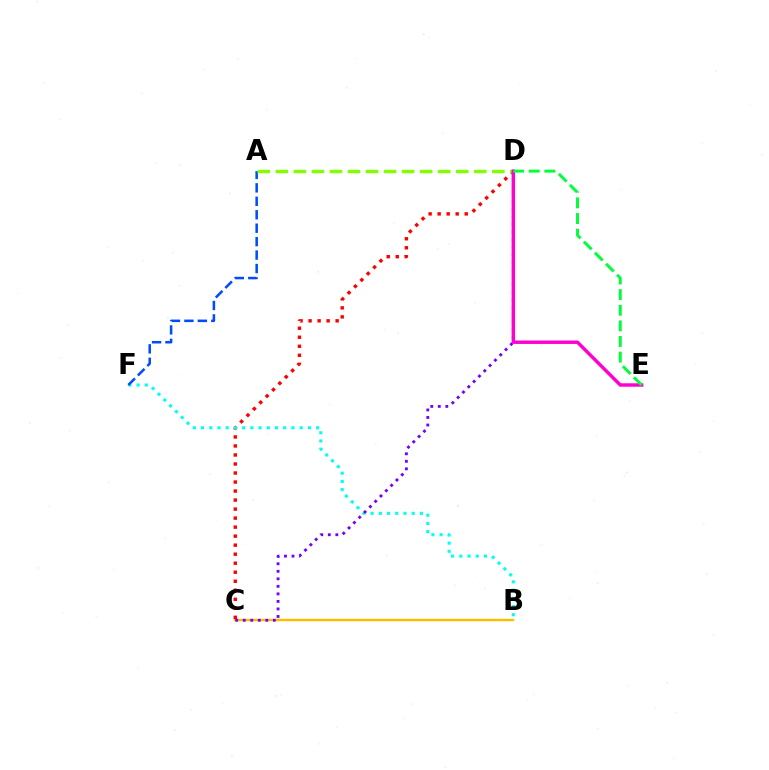{('B', 'C'): [{'color': '#ffbd00', 'line_style': 'solid', 'thickness': 1.72}], ('C', 'D'): [{'color': '#ff0000', 'line_style': 'dotted', 'thickness': 2.45}, {'color': '#7200ff', 'line_style': 'dotted', 'thickness': 2.05}], ('B', 'F'): [{'color': '#00fff6', 'line_style': 'dotted', 'thickness': 2.23}], ('A', 'F'): [{'color': '#004bff', 'line_style': 'dashed', 'thickness': 1.83}], ('A', 'D'): [{'color': '#84ff00', 'line_style': 'dashed', 'thickness': 2.45}], ('D', 'E'): [{'color': '#ff00cf', 'line_style': 'solid', 'thickness': 2.47}, {'color': '#00ff39', 'line_style': 'dashed', 'thickness': 2.12}]}